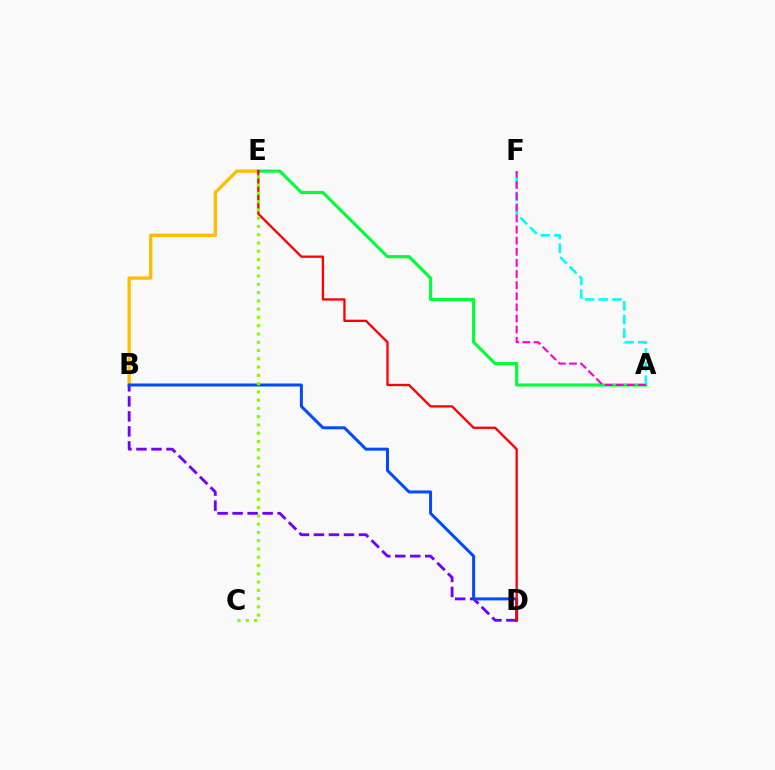{('B', 'E'): [{'color': '#ffbd00', 'line_style': 'solid', 'thickness': 2.39}], ('B', 'D'): [{'color': '#7200ff', 'line_style': 'dashed', 'thickness': 2.04}, {'color': '#004bff', 'line_style': 'solid', 'thickness': 2.16}], ('A', 'E'): [{'color': '#00ff39', 'line_style': 'solid', 'thickness': 2.25}], ('A', 'F'): [{'color': '#00fff6', 'line_style': 'dashed', 'thickness': 1.86}, {'color': '#ff00cf', 'line_style': 'dashed', 'thickness': 1.51}], ('D', 'E'): [{'color': '#ff0000', 'line_style': 'solid', 'thickness': 1.66}], ('C', 'E'): [{'color': '#84ff00', 'line_style': 'dotted', 'thickness': 2.25}]}